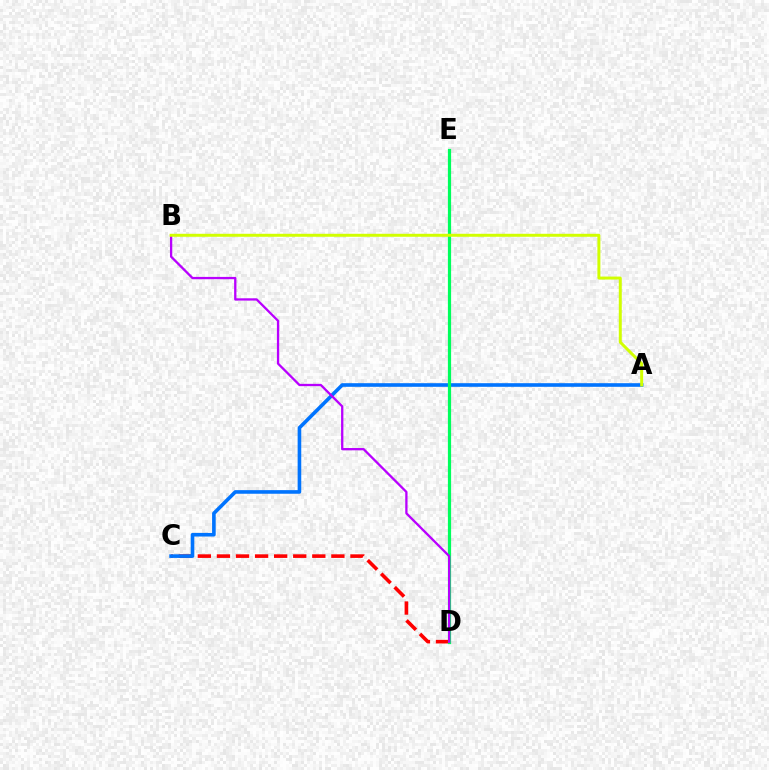{('C', 'D'): [{'color': '#ff0000', 'line_style': 'dashed', 'thickness': 2.59}], ('A', 'C'): [{'color': '#0074ff', 'line_style': 'solid', 'thickness': 2.6}], ('D', 'E'): [{'color': '#00ff5c', 'line_style': 'solid', 'thickness': 2.31}], ('B', 'D'): [{'color': '#b900ff', 'line_style': 'solid', 'thickness': 1.65}], ('A', 'B'): [{'color': '#d1ff00', 'line_style': 'solid', 'thickness': 2.14}]}